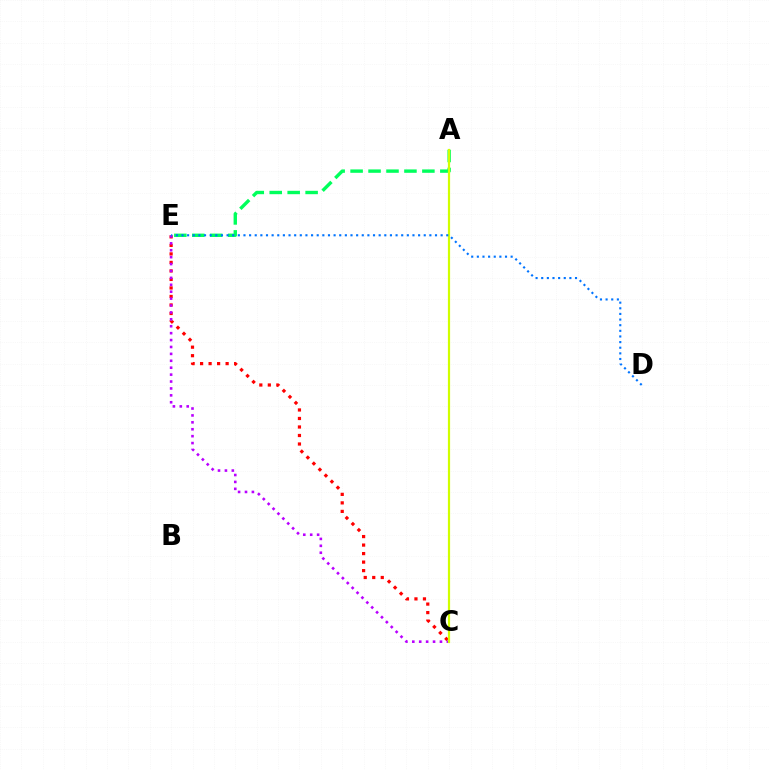{('C', 'E'): [{'color': '#ff0000', 'line_style': 'dotted', 'thickness': 2.31}, {'color': '#b900ff', 'line_style': 'dotted', 'thickness': 1.88}], ('A', 'E'): [{'color': '#00ff5c', 'line_style': 'dashed', 'thickness': 2.44}], ('A', 'C'): [{'color': '#d1ff00', 'line_style': 'solid', 'thickness': 1.59}], ('D', 'E'): [{'color': '#0074ff', 'line_style': 'dotted', 'thickness': 1.53}]}